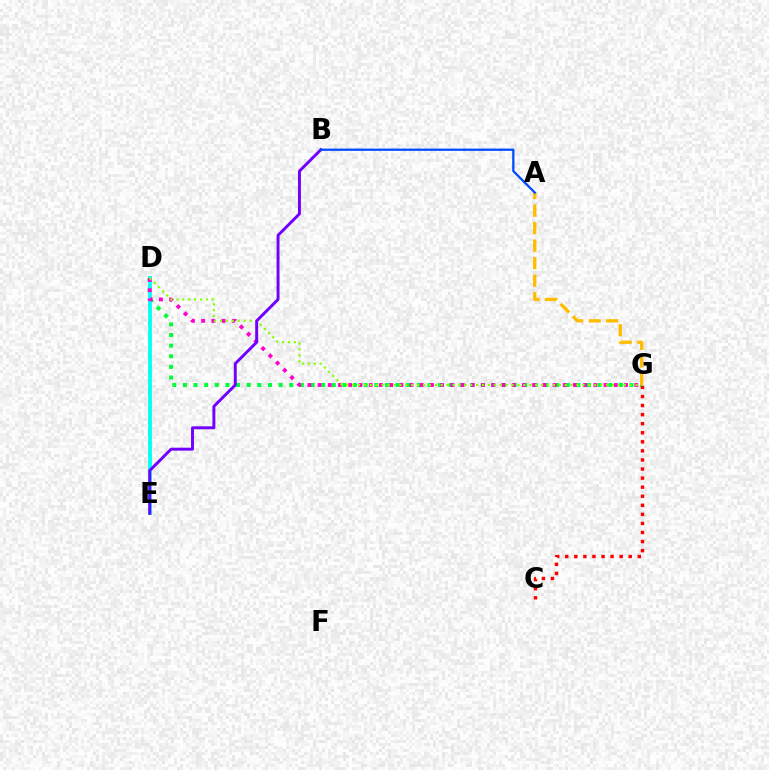{('D', 'G'): [{'color': '#00ff39', 'line_style': 'dotted', 'thickness': 2.89}, {'color': '#ff00cf', 'line_style': 'dotted', 'thickness': 2.78}, {'color': '#84ff00', 'line_style': 'dotted', 'thickness': 1.6}], ('D', 'E'): [{'color': '#00fff6', 'line_style': 'solid', 'thickness': 2.72}], ('A', 'G'): [{'color': '#ffbd00', 'line_style': 'dashed', 'thickness': 2.38}], ('C', 'G'): [{'color': '#ff0000', 'line_style': 'dotted', 'thickness': 2.46}], ('B', 'E'): [{'color': '#7200ff', 'line_style': 'solid', 'thickness': 2.12}], ('A', 'B'): [{'color': '#004bff', 'line_style': 'solid', 'thickness': 1.64}]}